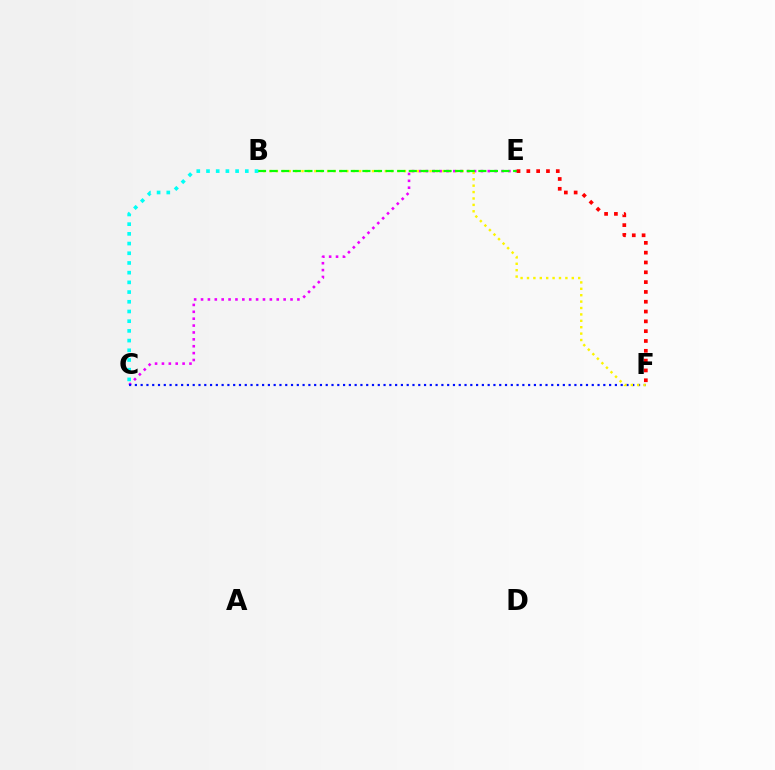{('C', 'E'): [{'color': '#ee00ff', 'line_style': 'dotted', 'thickness': 1.87}], ('C', 'F'): [{'color': '#0010ff', 'line_style': 'dotted', 'thickness': 1.57}], ('B', 'F'): [{'color': '#fcf500', 'line_style': 'dotted', 'thickness': 1.74}], ('B', 'E'): [{'color': '#08ff00', 'line_style': 'dashed', 'thickness': 1.58}], ('E', 'F'): [{'color': '#ff0000', 'line_style': 'dotted', 'thickness': 2.67}], ('B', 'C'): [{'color': '#00fff6', 'line_style': 'dotted', 'thickness': 2.64}]}